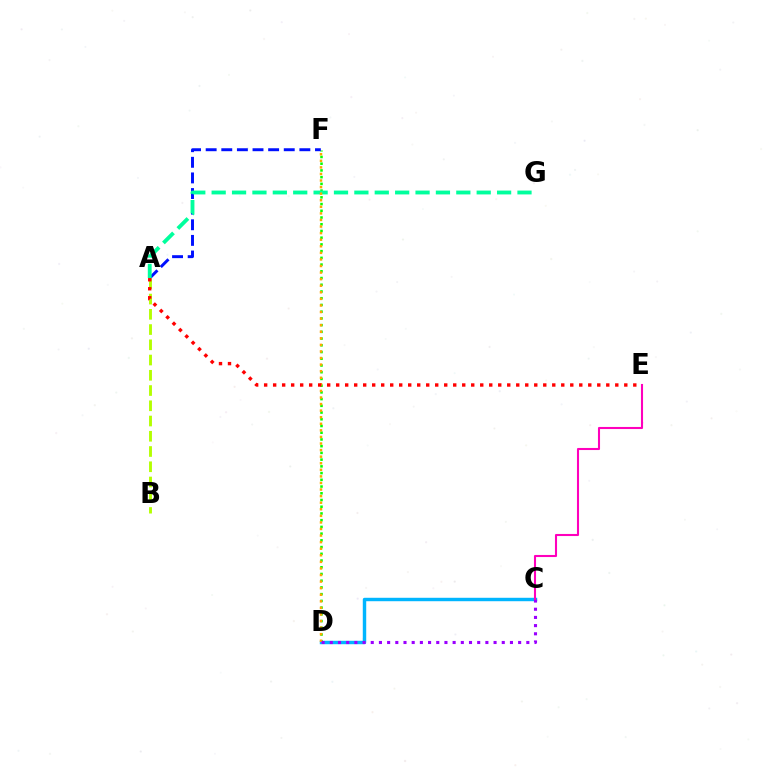{('D', 'F'): [{'color': '#08ff00', 'line_style': 'dotted', 'thickness': 1.83}, {'color': '#ffa500', 'line_style': 'dotted', 'thickness': 1.79}], ('A', 'F'): [{'color': '#0010ff', 'line_style': 'dashed', 'thickness': 2.12}], ('A', 'B'): [{'color': '#b3ff00', 'line_style': 'dashed', 'thickness': 2.07}], ('C', 'D'): [{'color': '#00b5ff', 'line_style': 'solid', 'thickness': 2.47}, {'color': '#9b00ff', 'line_style': 'dotted', 'thickness': 2.22}], ('A', 'G'): [{'color': '#00ff9d', 'line_style': 'dashed', 'thickness': 2.77}], ('C', 'E'): [{'color': '#ff00bd', 'line_style': 'solid', 'thickness': 1.5}], ('A', 'E'): [{'color': '#ff0000', 'line_style': 'dotted', 'thickness': 2.45}]}